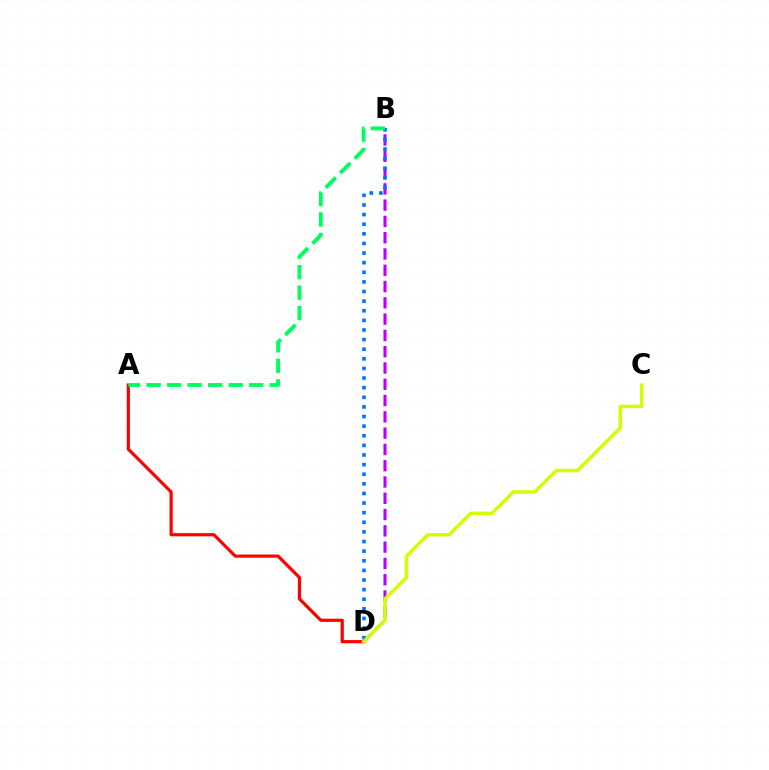{('B', 'D'): [{'color': '#b900ff', 'line_style': 'dashed', 'thickness': 2.21}, {'color': '#0074ff', 'line_style': 'dotted', 'thickness': 2.61}], ('A', 'D'): [{'color': '#ff0000', 'line_style': 'solid', 'thickness': 2.29}], ('C', 'D'): [{'color': '#d1ff00', 'line_style': 'solid', 'thickness': 2.48}], ('A', 'B'): [{'color': '#00ff5c', 'line_style': 'dashed', 'thickness': 2.79}]}